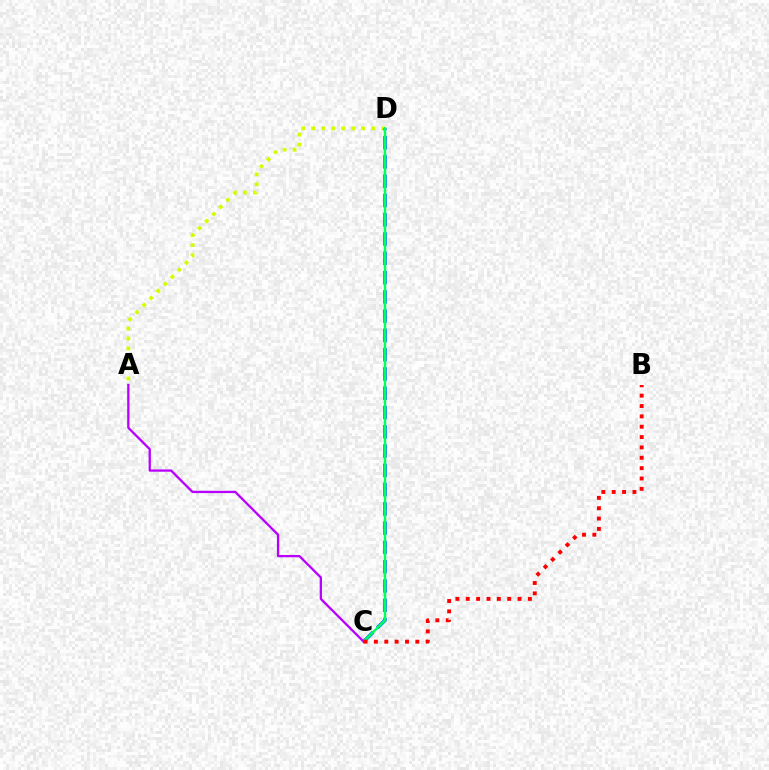{('A', 'D'): [{'color': '#d1ff00', 'line_style': 'dotted', 'thickness': 2.72}], ('C', 'D'): [{'color': '#0074ff', 'line_style': 'dashed', 'thickness': 2.62}, {'color': '#00ff5c', 'line_style': 'solid', 'thickness': 1.76}], ('A', 'C'): [{'color': '#b900ff', 'line_style': 'solid', 'thickness': 1.65}], ('B', 'C'): [{'color': '#ff0000', 'line_style': 'dotted', 'thickness': 2.81}]}